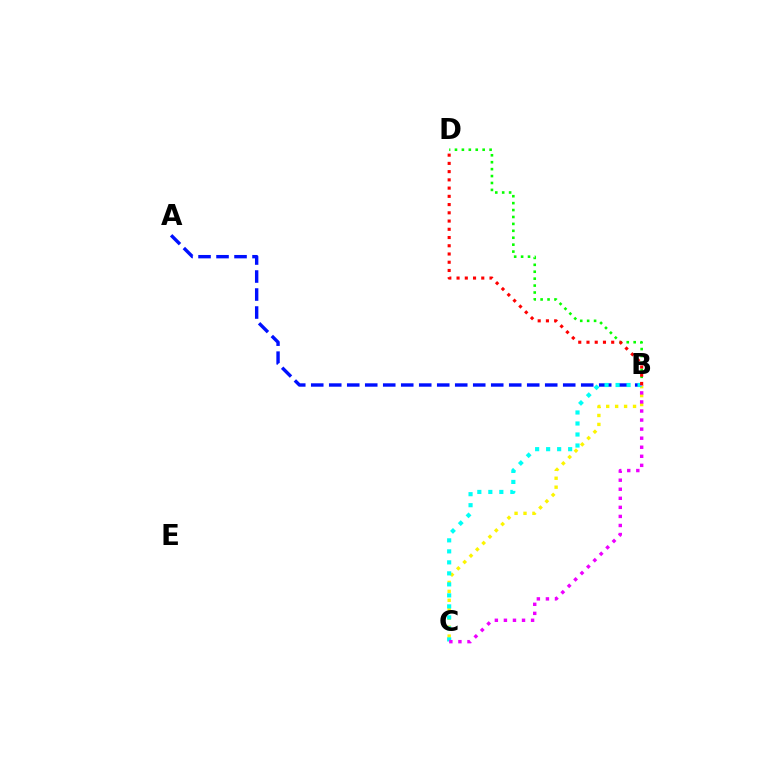{('A', 'B'): [{'color': '#0010ff', 'line_style': 'dashed', 'thickness': 2.45}], ('B', 'C'): [{'color': '#fcf500', 'line_style': 'dotted', 'thickness': 2.43}, {'color': '#00fff6', 'line_style': 'dotted', 'thickness': 2.99}, {'color': '#ee00ff', 'line_style': 'dotted', 'thickness': 2.46}], ('B', 'D'): [{'color': '#08ff00', 'line_style': 'dotted', 'thickness': 1.88}, {'color': '#ff0000', 'line_style': 'dotted', 'thickness': 2.24}]}